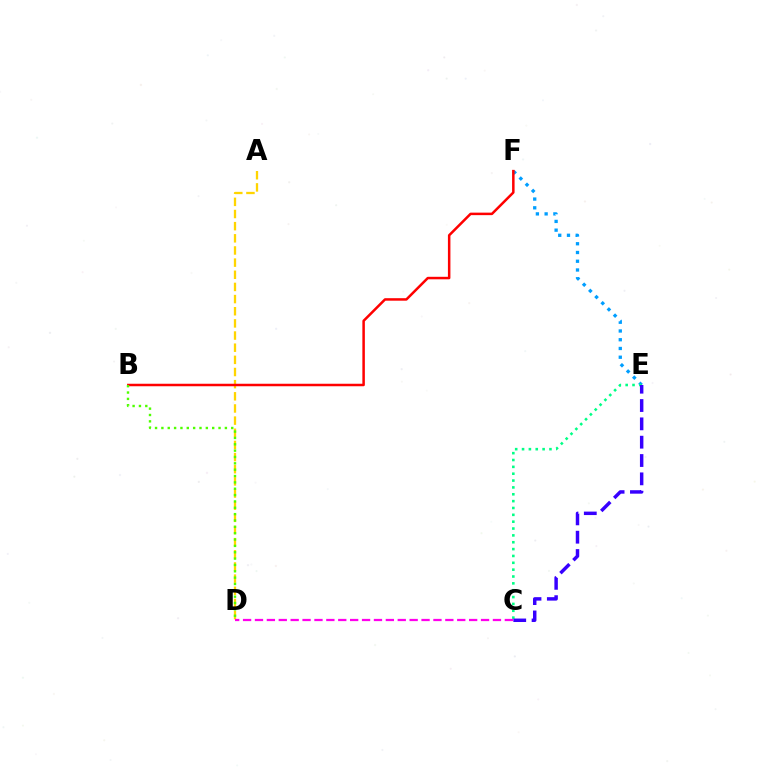{('E', 'F'): [{'color': '#009eff', 'line_style': 'dotted', 'thickness': 2.38}], ('A', 'D'): [{'color': '#ffd500', 'line_style': 'dashed', 'thickness': 1.65}], ('B', 'F'): [{'color': '#ff0000', 'line_style': 'solid', 'thickness': 1.8}], ('B', 'D'): [{'color': '#4fff00', 'line_style': 'dotted', 'thickness': 1.73}], ('C', 'E'): [{'color': '#00ff86', 'line_style': 'dotted', 'thickness': 1.86}, {'color': '#3700ff', 'line_style': 'dashed', 'thickness': 2.49}], ('C', 'D'): [{'color': '#ff00ed', 'line_style': 'dashed', 'thickness': 1.62}]}